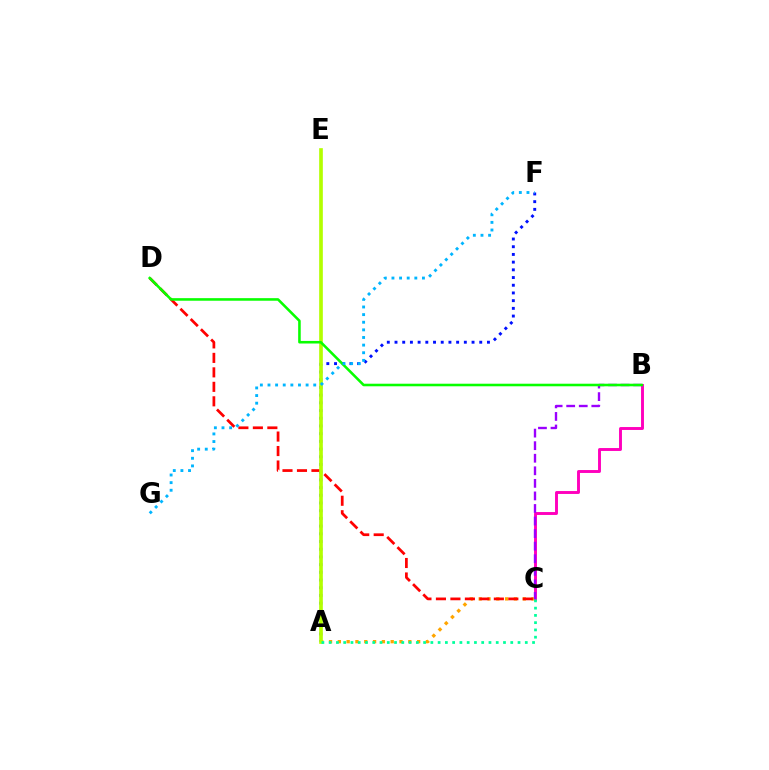{('A', 'F'): [{'color': '#0010ff', 'line_style': 'dotted', 'thickness': 2.09}], ('A', 'C'): [{'color': '#ffa500', 'line_style': 'dotted', 'thickness': 2.39}, {'color': '#00ff9d', 'line_style': 'dotted', 'thickness': 1.97}], ('B', 'C'): [{'color': '#ff00bd', 'line_style': 'solid', 'thickness': 2.1}, {'color': '#9b00ff', 'line_style': 'dashed', 'thickness': 1.71}], ('C', 'D'): [{'color': '#ff0000', 'line_style': 'dashed', 'thickness': 1.97}], ('A', 'E'): [{'color': '#b3ff00', 'line_style': 'solid', 'thickness': 2.64}], ('B', 'D'): [{'color': '#08ff00', 'line_style': 'solid', 'thickness': 1.85}], ('F', 'G'): [{'color': '#00b5ff', 'line_style': 'dotted', 'thickness': 2.07}]}